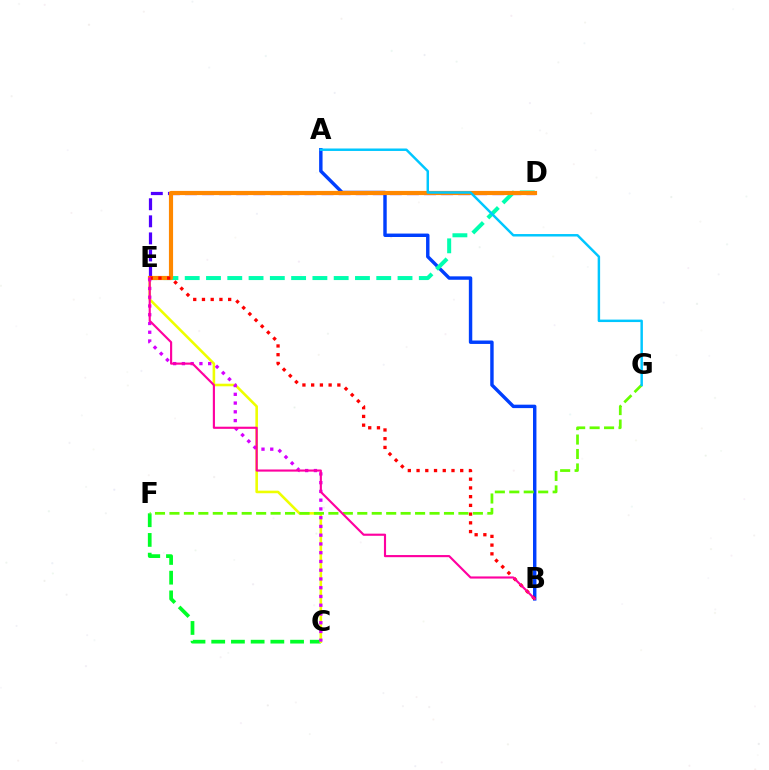{('A', 'B'): [{'color': '#003fff', 'line_style': 'solid', 'thickness': 2.47}], ('D', 'E'): [{'color': '#4f00ff', 'line_style': 'dashed', 'thickness': 2.32}, {'color': '#00ffaf', 'line_style': 'dashed', 'thickness': 2.89}, {'color': '#ff8800', 'line_style': 'solid', 'thickness': 2.99}], ('C', 'F'): [{'color': '#00ff27', 'line_style': 'dashed', 'thickness': 2.68}], ('C', 'E'): [{'color': '#eeff00', 'line_style': 'solid', 'thickness': 1.86}, {'color': '#d600ff', 'line_style': 'dotted', 'thickness': 2.38}], ('F', 'G'): [{'color': '#66ff00', 'line_style': 'dashed', 'thickness': 1.96}], ('B', 'E'): [{'color': '#ff0000', 'line_style': 'dotted', 'thickness': 2.37}, {'color': '#ff00a0', 'line_style': 'solid', 'thickness': 1.54}], ('A', 'G'): [{'color': '#00c7ff', 'line_style': 'solid', 'thickness': 1.77}]}